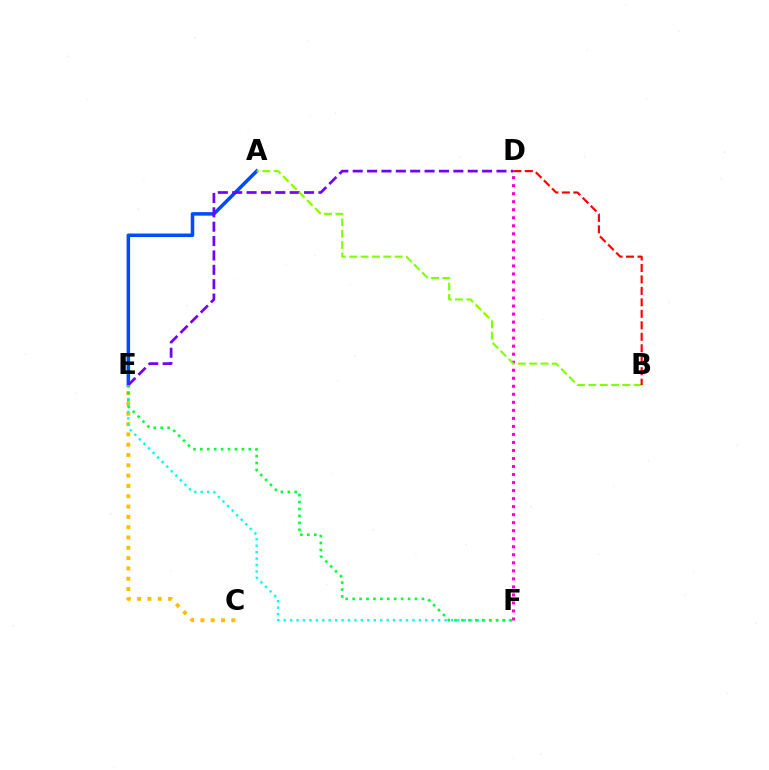{('C', 'E'): [{'color': '#ffbd00', 'line_style': 'dotted', 'thickness': 2.8}], ('D', 'F'): [{'color': '#ff00cf', 'line_style': 'dotted', 'thickness': 2.18}], ('E', 'F'): [{'color': '#00fff6', 'line_style': 'dotted', 'thickness': 1.75}, {'color': '#00ff39', 'line_style': 'dotted', 'thickness': 1.88}], ('A', 'E'): [{'color': '#004bff', 'line_style': 'solid', 'thickness': 2.53}], ('D', 'E'): [{'color': '#7200ff', 'line_style': 'dashed', 'thickness': 1.95}], ('A', 'B'): [{'color': '#84ff00', 'line_style': 'dashed', 'thickness': 1.54}], ('B', 'D'): [{'color': '#ff0000', 'line_style': 'dashed', 'thickness': 1.56}]}